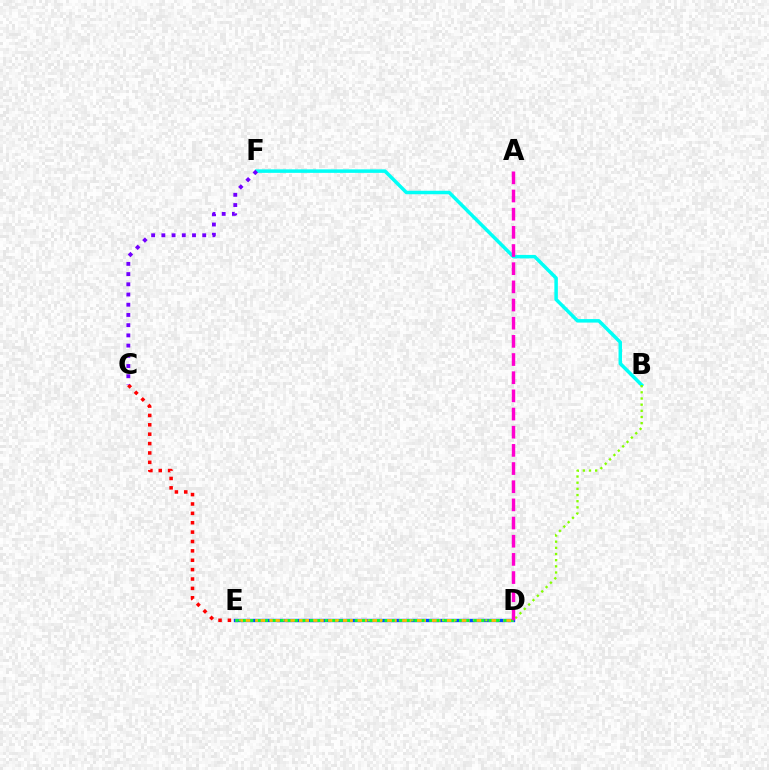{('C', 'E'): [{'color': '#ff0000', 'line_style': 'dotted', 'thickness': 2.55}], ('B', 'F'): [{'color': '#00fff6', 'line_style': 'solid', 'thickness': 2.52}], ('D', 'E'): [{'color': '#004bff', 'line_style': 'solid', 'thickness': 2.41}, {'color': '#ffbd00', 'line_style': 'dashed', 'thickness': 1.98}, {'color': '#00ff39', 'line_style': 'dotted', 'thickness': 2.02}], ('B', 'E'): [{'color': '#84ff00', 'line_style': 'dotted', 'thickness': 1.68}], ('A', 'D'): [{'color': '#ff00cf', 'line_style': 'dashed', 'thickness': 2.47}], ('C', 'F'): [{'color': '#7200ff', 'line_style': 'dotted', 'thickness': 2.78}]}